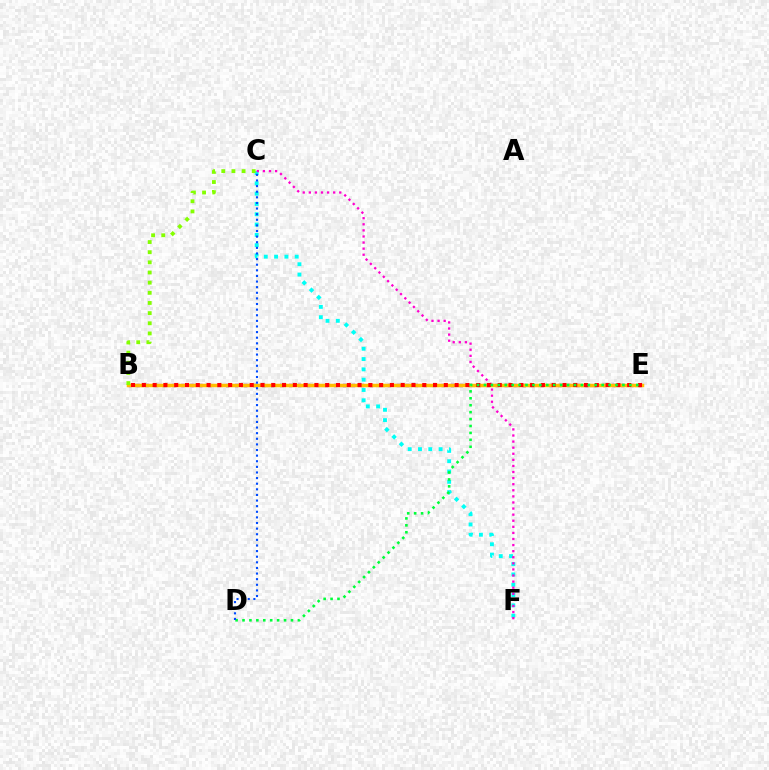{('B', 'E'): [{'color': '#7200ff', 'line_style': 'dotted', 'thickness': 2.44}, {'color': '#ffbd00', 'line_style': 'solid', 'thickness': 2.52}, {'color': '#ff0000', 'line_style': 'dotted', 'thickness': 2.93}], ('C', 'F'): [{'color': '#00fff6', 'line_style': 'dotted', 'thickness': 2.8}, {'color': '#ff00cf', 'line_style': 'dotted', 'thickness': 1.65}], ('B', 'C'): [{'color': '#84ff00', 'line_style': 'dotted', 'thickness': 2.76}], ('D', 'E'): [{'color': '#00ff39', 'line_style': 'dotted', 'thickness': 1.88}], ('C', 'D'): [{'color': '#004bff', 'line_style': 'dotted', 'thickness': 1.53}]}